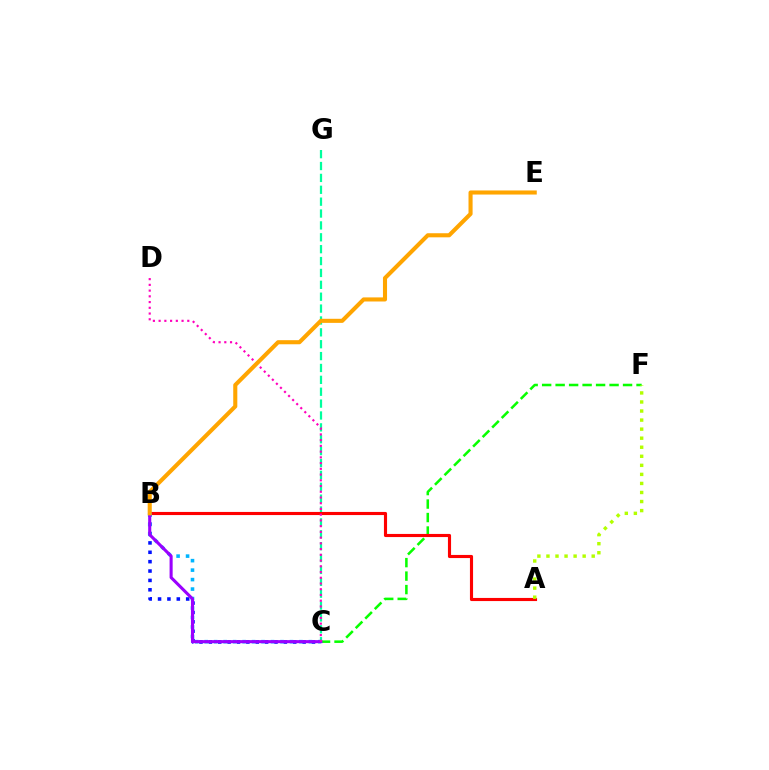{('C', 'F'): [{'color': '#08ff00', 'line_style': 'dashed', 'thickness': 1.83}], ('C', 'G'): [{'color': '#00ff9d', 'line_style': 'dashed', 'thickness': 1.61}], ('A', 'B'): [{'color': '#ff0000', 'line_style': 'solid', 'thickness': 2.25}], ('B', 'C'): [{'color': '#0010ff', 'line_style': 'dotted', 'thickness': 2.55}, {'color': '#00b5ff', 'line_style': 'dotted', 'thickness': 2.57}, {'color': '#9b00ff', 'line_style': 'solid', 'thickness': 2.21}], ('A', 'F'): [{'color': '#b3ff00', 'line_style': 'dotted', 'thickness': 2.46}], ('C', 'D'): [{'color': '#ff00bd', 'line_style': 'dotted', 'thickness': 1.56}], ('B', 'E'): [{'color': '#ffa500', 'line_style': 'solid', 'thickness': 2.94}]}